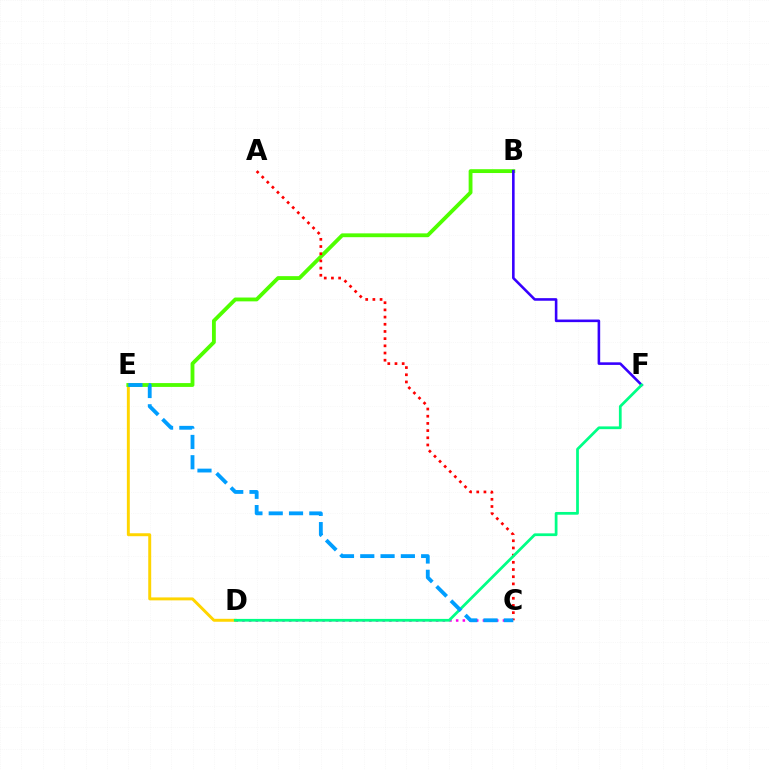{('C', 'D'): [{'color': '#ff00ed', 'line_style': 'dotted', 'thickness': 1.81}], ('D', 'E'): [{'color': '#ffd500', 'line_style': 'solid', 'thickness': 2.12}], ('B', 'E'): [{'color': '#4fff00', 'line_style': 'solid', 'thickness': 2.76}], ('A', 'C'): [{'color': '#ff0000', 'line_style': 'dotted', 'thickness': 1.95}], ('B', 'F'): [{'color': '#3700ff', 'line_style': 'solid', 'thickness': 1.86}], ('D', 'F'): [{'color': '#00ff86', 'line_style': 'solid', 'thickness': 1.98}], ('C', 'E'): [{'color': '#009eff', 'line_style': 'dashed', 'thickness': 2.76}]}